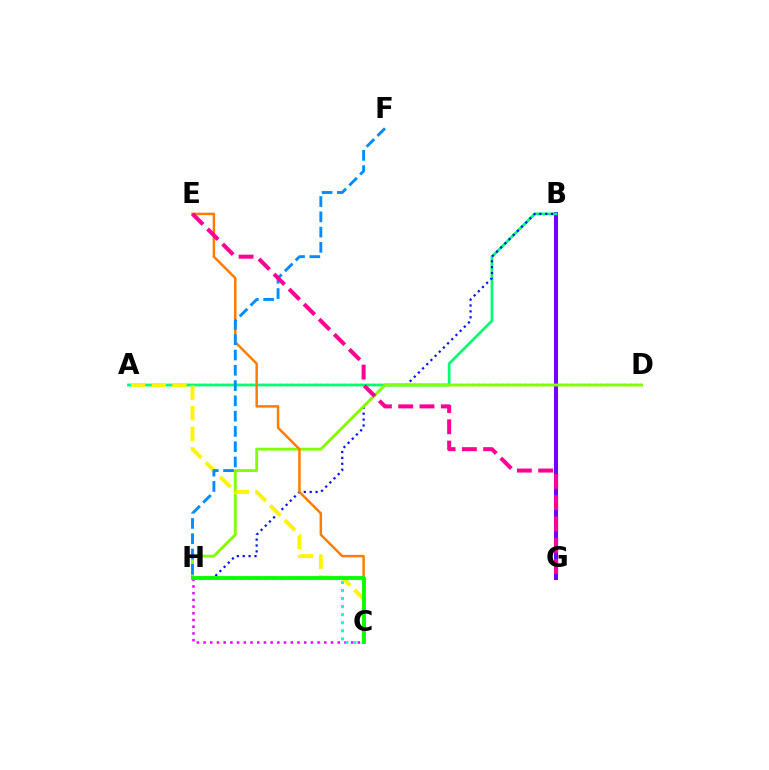{('A', 'D'): [{'color': '#ff0000', 'line_style': 'dotted', 'thickness': 1.58}], ('B', 'G'): [{'color': '#7200ff', 'line_style': 'solid', 'thickness': 2.92}], ('A', 'B'): [{'color': '#00ff74', 'line_style': 'solid', 'thickness': 1.97}], ('C', 'H'): [{'color': '#ee00ff', 'line_style': 'dotted', 'thickness': 1.82}, {'color': '#00fff6', 'line_style': 'dotted', 'thickness': 2.19}, {'color': '#08ff00', 'line_style': 'solid', 'thickness': 2.76}], ('B', 'H'): [{'color': '#0010ff', 'line_style': 'dotted', 'thickness': 1.6}], ('D', 'H'): [{'color': '#84ff00', 'line_style': 'solid', 'thickness': 2.06}], ('C', 'E'): [{'color': '#ff7c00', 'line_style': 'solid', 'thickness': 1.78}], ('A', 'C'): [{'color': '#fcf500', 'line_style': 'dashed', 'thickness': 2.8}], ('F', 'H'): [{'color': '#008cff', 'line_style': 'dashed', 'thickness': 2.08}], ('E', 'G'): [{'color': '#ff0094', 'line_style': 'dashed', 'thickness': 2.89}]}